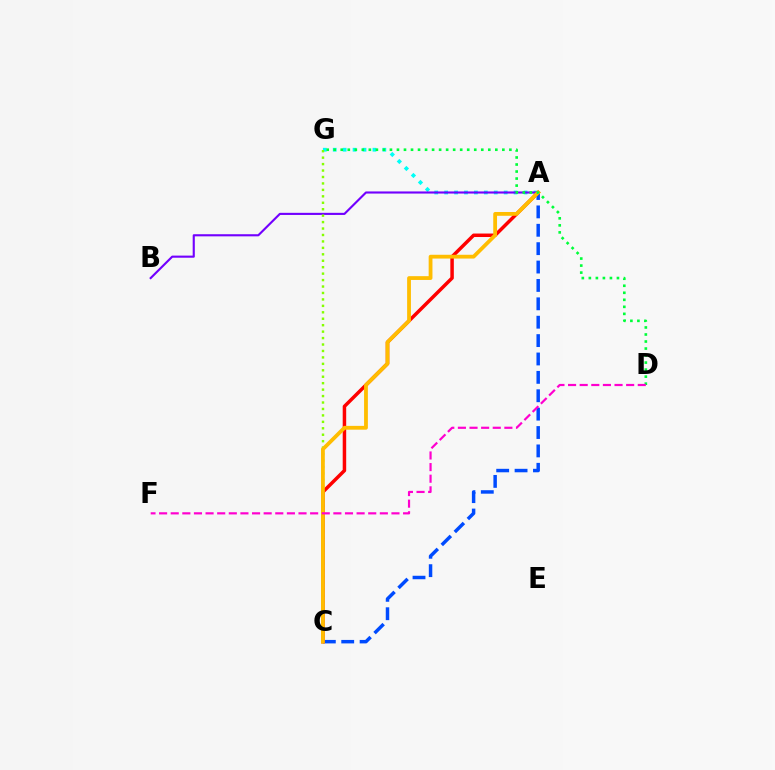{('A', 'G'): [{'color': '#00fff6', 'line_style': 'dotted', 'thickness': 2.7}], ('A', 'B'): [{'color': '#7200ff', 'line_style': 'solid', 'thickness': 1.53}], ('C', 'G'): [{'color': '#84ff00', 'line_style': 'dotted', 'thickness': 1.75}], ('A', 'C'): [{'color': '#004bff', 'line_style': 'dashed', 'thickness': 2.5}, {'color': '#ff0000', 'line_style': 'solid', 'thickness': 2.51}, {'color': '#ffbd00', 'line_style': 'solid', 'thickness': 2.73}], ('D', 'G'): [{'color': '#00ff39', 'line_style': 'dotted', 'thickness': 1.91}], ('D', 'F'): [{'color': '#ff00cf', 'line_style': 'dashed', 'thickness': 1.58}]}